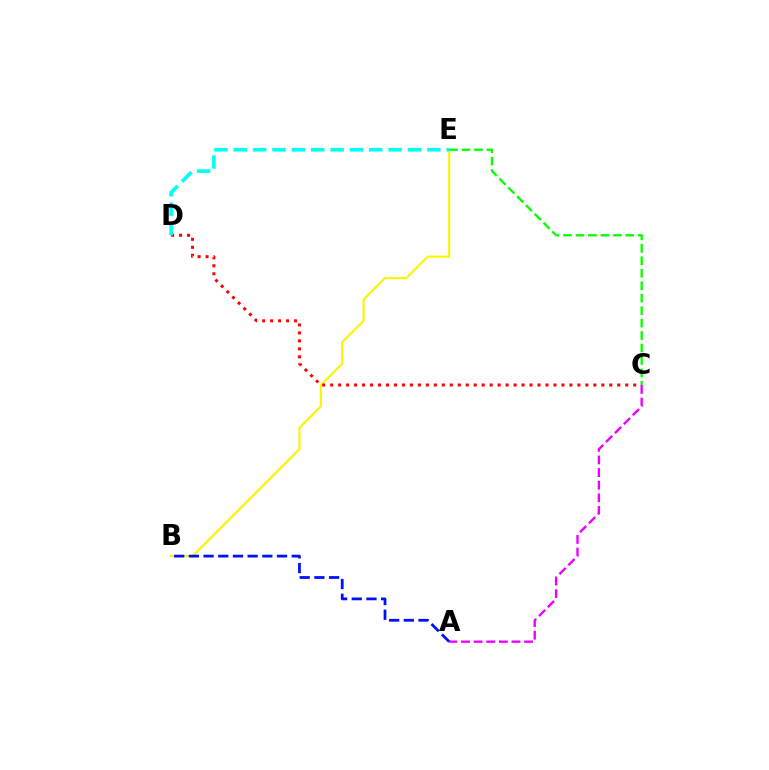{('B', 'E'): [{'color': '#fcf500', 'line_style': 'solid', 'thickness': 1.55}], ('C', 'D'): [{'color': '#ff0000', 'line_style': 'dotted', 'thickness': 2.17}], ('D', 'E'): [{'color': '#00fff6', 'line_style': 'dashed', 'thickness': 2.63}], ('A', 'C'): [{'color': '#ee00ff', 'line_style': 'dashed', 'thickness': 1.71}], ('C', 'E'): [{'color': '#08ff00', 'line_style': 'dashed', 'thickness': 1.69}], ('A', 'B'): [{'color': '#0010ff', 'line_style': 'dashed', 'thickness': 2.0}]}